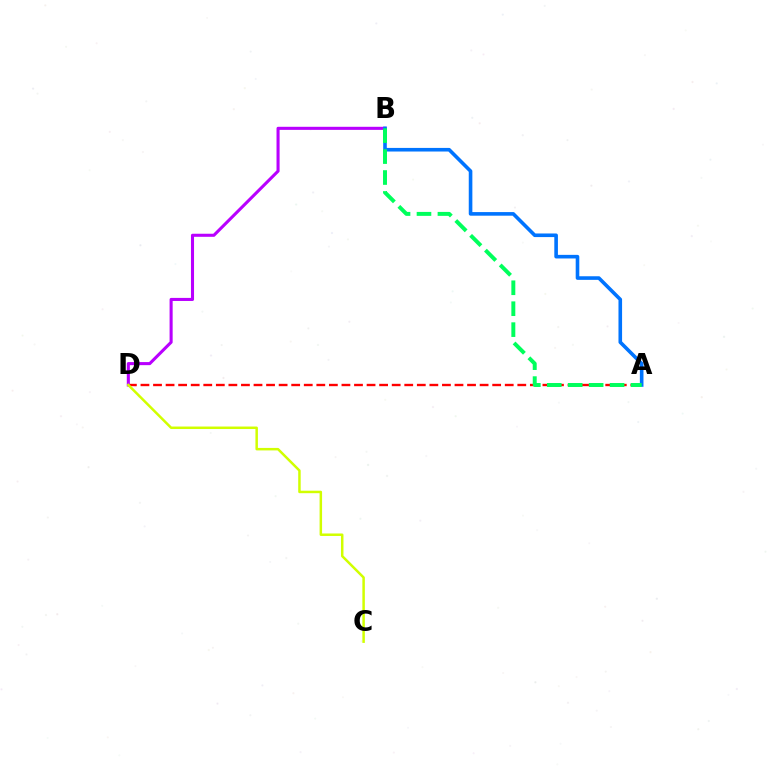{('A', 'D'): [{'color': '#ff0000', 'line_style': 'dashed', 'thickness': 1.71}], ('B', 'D'): [{'color': '#b900ff', 'line_style': 'solid', 'thickness': 2.21}], ('A', 'B'): [{'color': '#0074ff', 'line_style': 'solid', 'thickness': 2.6}, {'color': '#00ff5c', 'line_style': 'dashed', 'thickness': 2.84}], ('C', 'D'): [{'color': '#d1ff00', 'line_style': 'solid', 'thickness': 1.79}]}